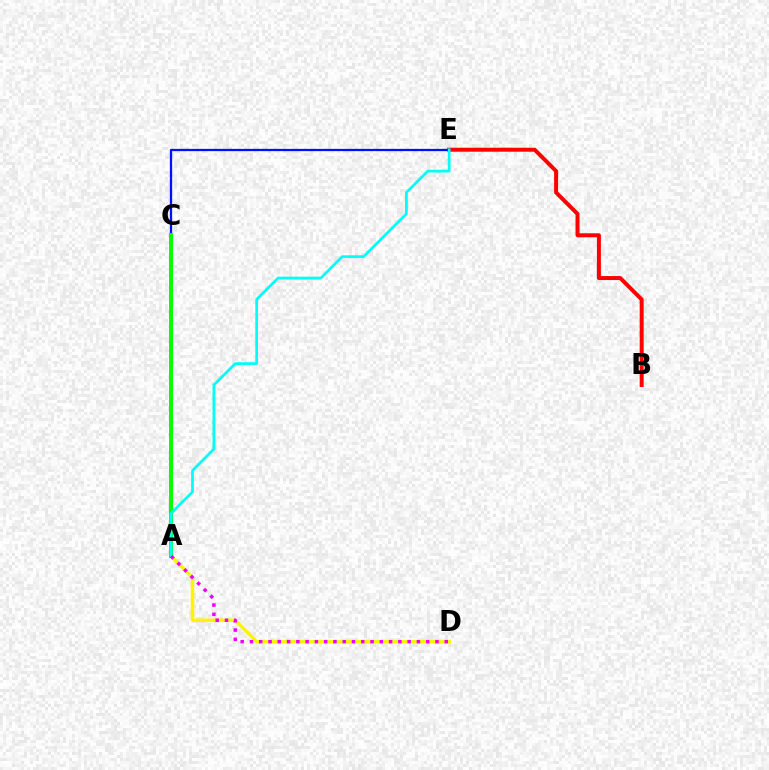{('B', 'E'): [{'color': '#ff0000', 'line_style': 'solid', 'thickness': 2.86}], ('C', 'E'): [{'color': '#0010ff', 'line_style': 'solid', 'thickness': 1.63}], ('A', 'D'): [{'color': '#fcf500', 'line_style': 'solid', 'thickness': 2.53}, {'color': '#ee00ff', 'line_style': 'dotted', 'thickness': 2.52}], ('A', 'C'): [{'color': '#08ff00', 'line_style': 'solid', 'thickness': 2.89}], ('A', 'E'): [{'color': '#00fff6', 'line_style': 'solid', 'thickness': 1.99}]}